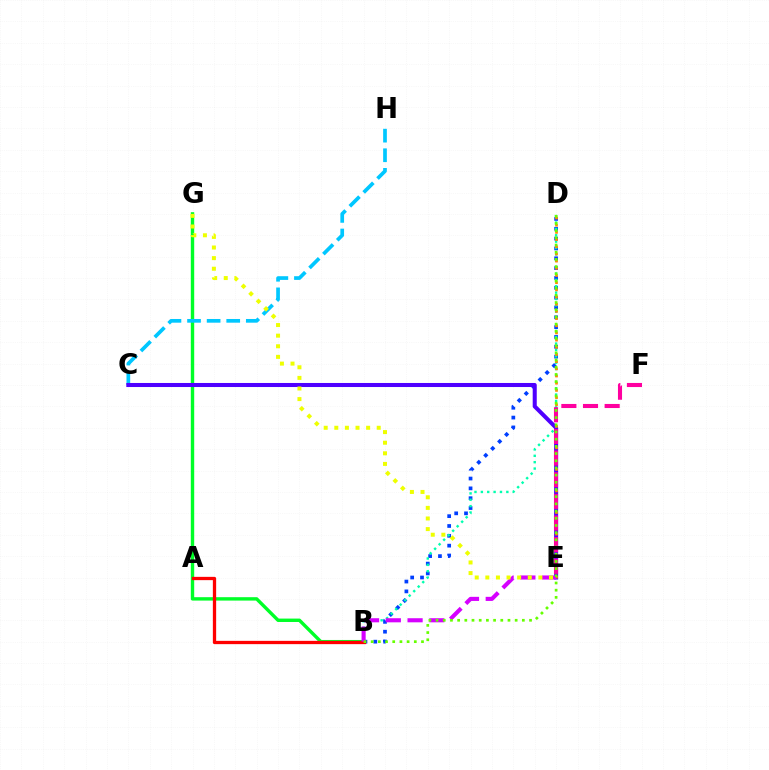{('B', 'D'): [{'color': '#003fff', 'line_style': 'dotted', 'thickness': 2.67}, {'color': '#00ffaf', 'line_style': 'dotted', 'thickness': 1.73}, {'color': '#66ff00', 'line_style': 'dotted', 'thickness': 1.95}], ('B', 'G'): [{'color': '#00ff27', 'line_style': 'solid', 'thickness': 2.45}], ('C', 'H'): [{'color': '#00c7ff', 'line_style': 'dashed', 'thickness': 2.66}], ('C', 'E'): [{'color': '#4f00ff', 'line_style': 'solid', 'thickness': 2.92}], ('D', 'E'): [{'color': '#ff8800', 'line_style': 'dotted', 'thickness': 1.95}], ('A', 'B'): [{'color': '#ff0000', 'line_style': 'solid', 'thickness': 2.37}], ('B', 'E'): [{'color': '#d600ff', 'line_style': 'dashed', 'thickness': 2.96}], ('E', 'F'): [{'color': '#ff00a0', 'line_style': 'dashed', 'thickness': 2.94}], ('E', 'G'): [{'color': '#eeff00', 'line_style': 'dotted', 'thickness': 2.88}]}